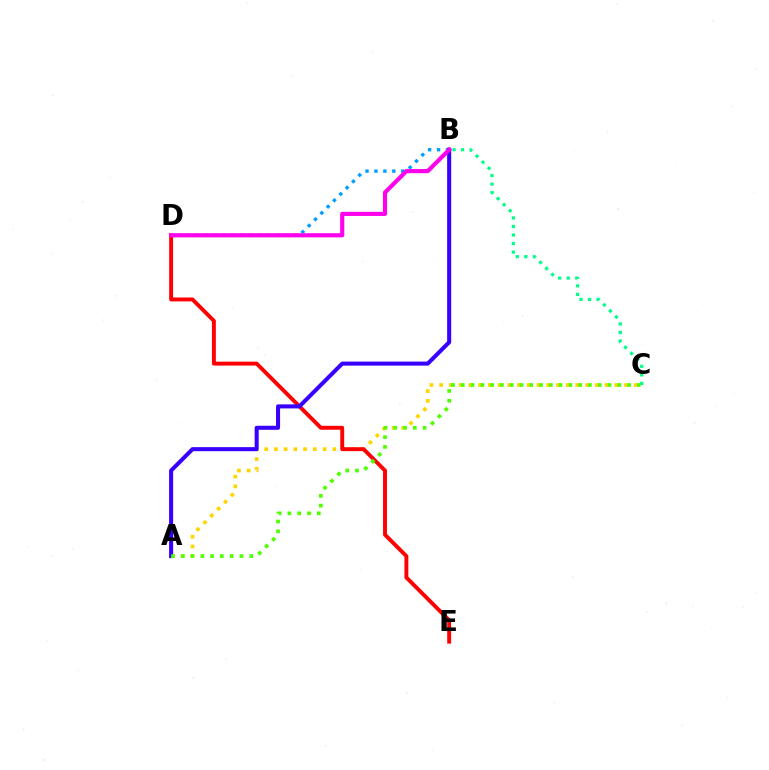{('A', 'C'): [{'color': '#ffd500', 'line_style': 'dotted', 'thickness': 2.64}, {'color': '#4fff00', 'line_style': 'dotted', 'thickness': 2.66}], ('B', 'D'): [{'color': '#009eff', 'line_style': 'dotted', 'thickness': 2.43}, {'color': '#ff00ed', 'line_style': 'solid', 'thickness': 2.99}], ('D', 'E'): [{'color': '#ff0000', 'line_style': 'solid', 'thickness': 2.81}], ('A', 'B'): [{'color': '#3700ff', 'line_style': 'solid', 'thickness': 2.91}], ('B', 'C'): [{'color': '#00ff86', 'line_style': 'dotted', 'thickness': 2.32}]}